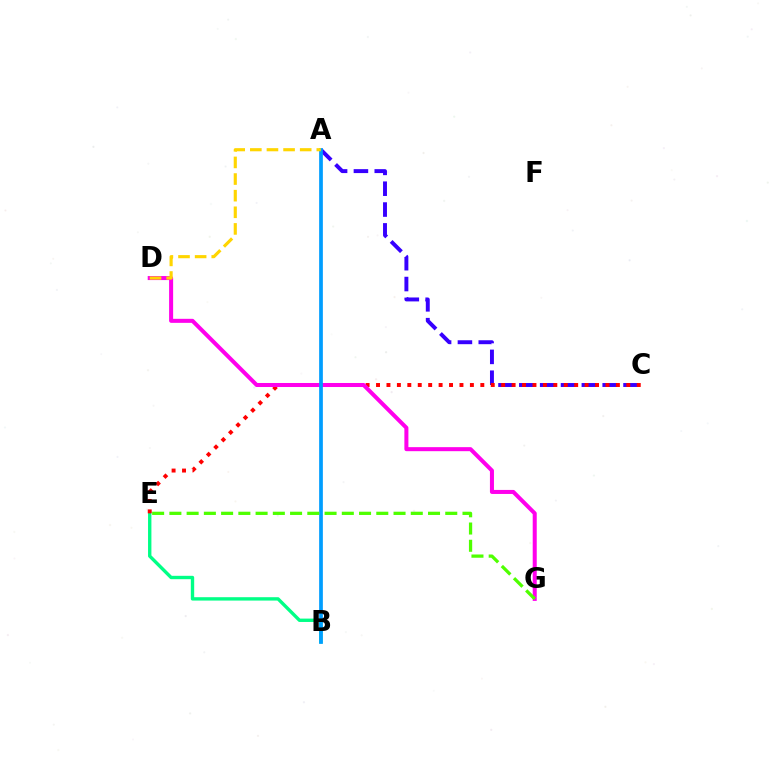{('B', 'E'): [{'color': '#00ff86', 'line_style': 'solid', 'thickness': 2.43}], ('A', 'C'): [{'color': '#3700ff', 'line_style': 'dashed', 'thickness': 2.83}], ('C', 'E'): [{'color': '#ff0000', 'line_style': 'dotted', 'thickness': 2.83}], ('D', 'G'): [{'color': '#ff00ed', 'line_style': 'solid', 'thickness': 2.9}], ('A', 'B'): [{'color': '#009eff', 'line_style': 'solid', 'thickness': 2.68}], ('E', 'G'): [{'color': '#4fff00', 'line_style': 'dashed', 'thickness': 2.34}], ('A', 'D'): [{'color': '#ffd500', 'line_style': 'dashed', 'thickness': 2.26}]}